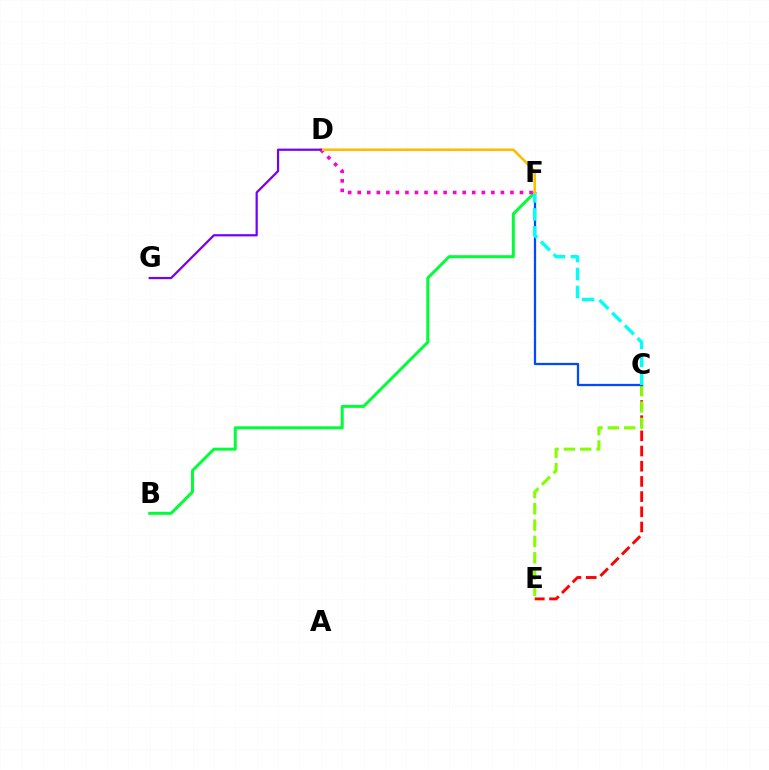{('B', 'F'): [{'color': '#00ff39', 'line_style': 'solid', 'thickness': 2.16}], ('C', 'E'): [{'color': '#ff0000', 'line_style': 'dashed', 'thickness': 2.06}, {'color': '#84ff00', 'line_style': 'dashed', 'thickness': 2.22}], ('D', 'F'): [{'color': '#ff00cf', 'line_style': 'dotted', 'thickness': 2.59}, {'color': '#ffbd00', 'line_style': 'solid', 'thickness': 1.86}], ('C', 'F'): [{'color': '#004bff', 'line_style': 'solid', 'thickness': 1.62}, {'color': '#00fff6', 'line_style': 'dashed', 'thickness': 2.44}], ('D', 'G'): [{'color': '#7200ff', 'line_style': 'solid', 'thickness': 1.6}]}